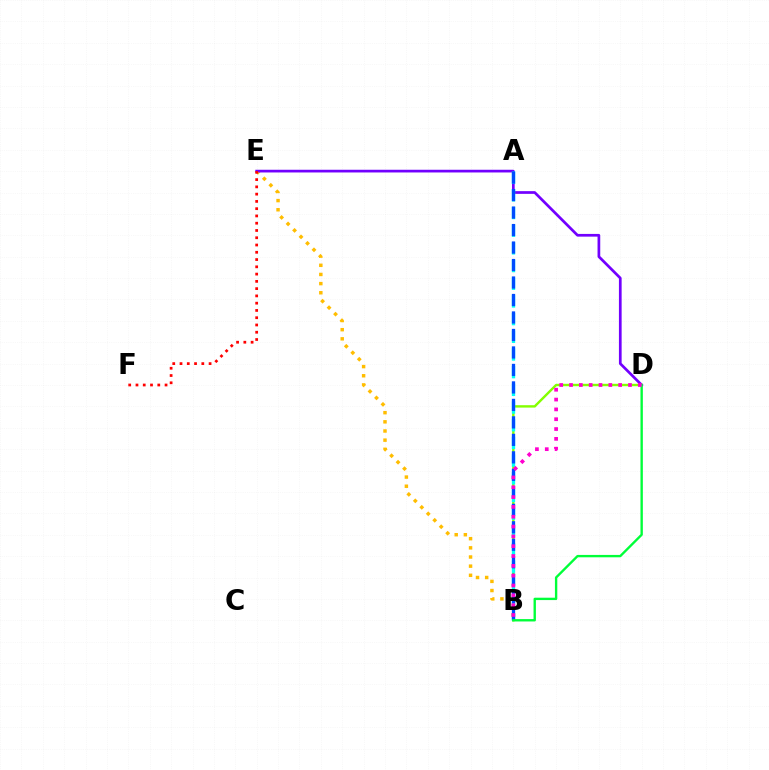{('B', 'D'): [{'color': '#84ff00', 'line_style': 'solid', 'thickness': 1.73}, {'color': '#00ff39', 'line_style': 'solid', 'thickness': 1.71}, {'color': '#ff00cf', 'line_style': 'dotted', 'thickness': 2.67}], ('B', 'E'): [{'color': '#ffbd00', 'line_style': 'dotted', 'thickness': 2.49}], ('D', 'E'): [{'color': '#7200ff', 'line_style': 'solid', 'thickness': 1.95}], ('A', 'B'): [{'color': '#00fff6', 'line_style': 'dashed', 'thickness': 2.4}, {'color': '#004bff', 'line_style': 'dashed', 'thickness': 2.38}], ('E', 'F'): [{'color': '#ff0000', 'line_style': 'dotted', 'thickness': 1.97}]}